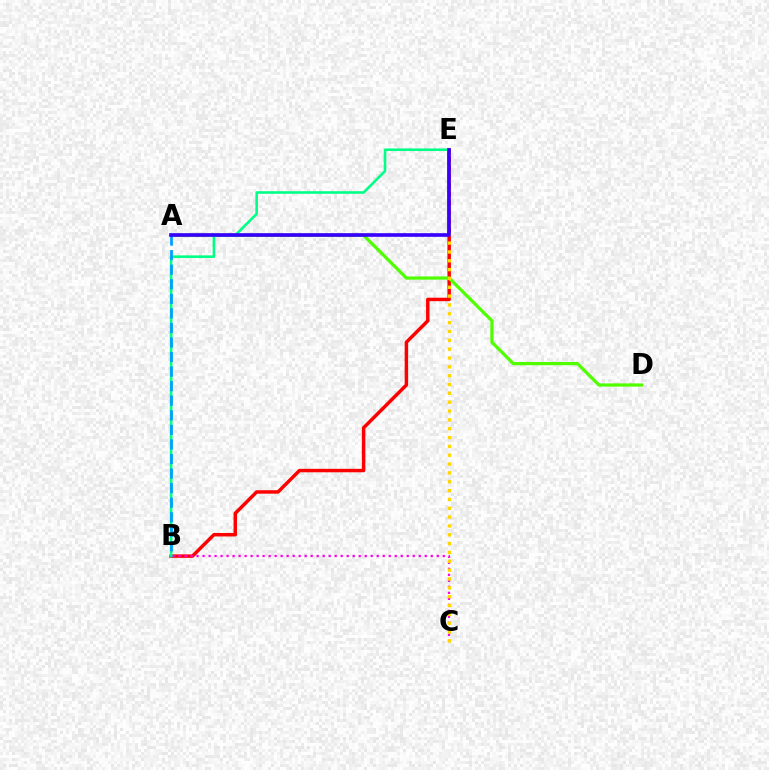{('B', 'E'): [{'color': '#ff0000', 'line_style': 'solid', 'thickness': 2.49}, {'color': '#00ff86', 'line_style': 'solid', 'thickness': 1.87}], ('A', 'D'): [{'color': '#4fff00', 'line_style': 'solid', 'thickness': 2.31}], ('B', 'C'): [{'color': '#ff00ed', 'line_style': 'dotted', 'thickness': 1.63}], ('C', 'E'): [{'color': '#ffd500', 'line_style': 'dotted', 'thickness': 2.4}], ('A', 'B'): [{'color': '#009eff', 'line_style': 'dashed', 'thickness': 1.98}], ('A', 'E'): [{'color': '#3700ff', 'line_style': 'solid', 'thickness': 2.62}]}